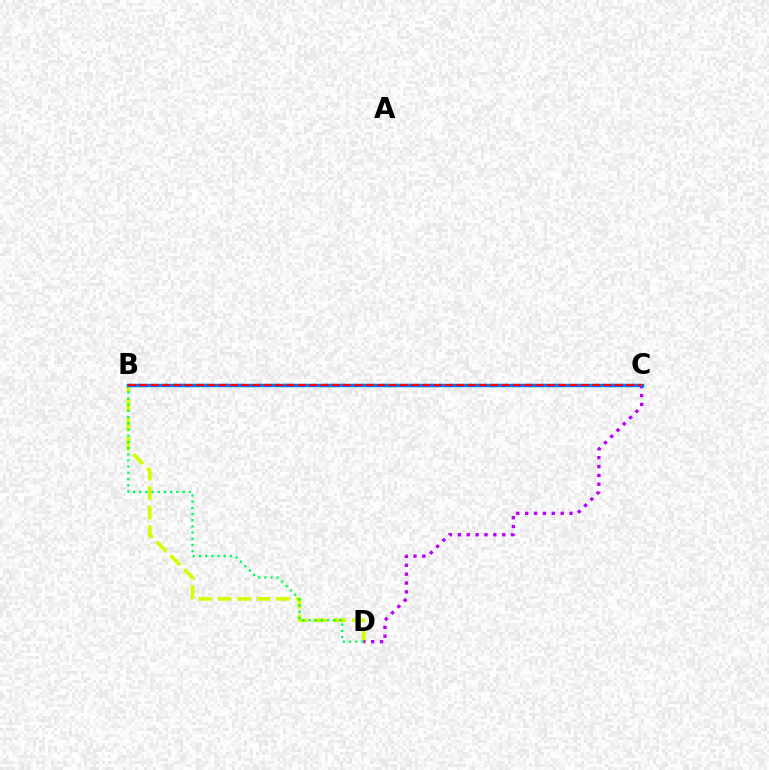{('B', 'D'): [{'color': '#d1ff00', 'line_style': 'dashed', 'thickness': 2.64}, {'color': '#00ff5c', 'line_style': 'dotted', 'thickness': 1.68}], ('C', 'D'): [{'color': '#b900ff', 'line_style': 'dotted', 'thickness': 2.41}], ('B', 'C'): [{'color': '#0074ff', 'line_style': 'solid', 'thickness': 2.5}, {'color': '#ff0000', 'line_style': 'dashed', 'thickness': 1.54}]}